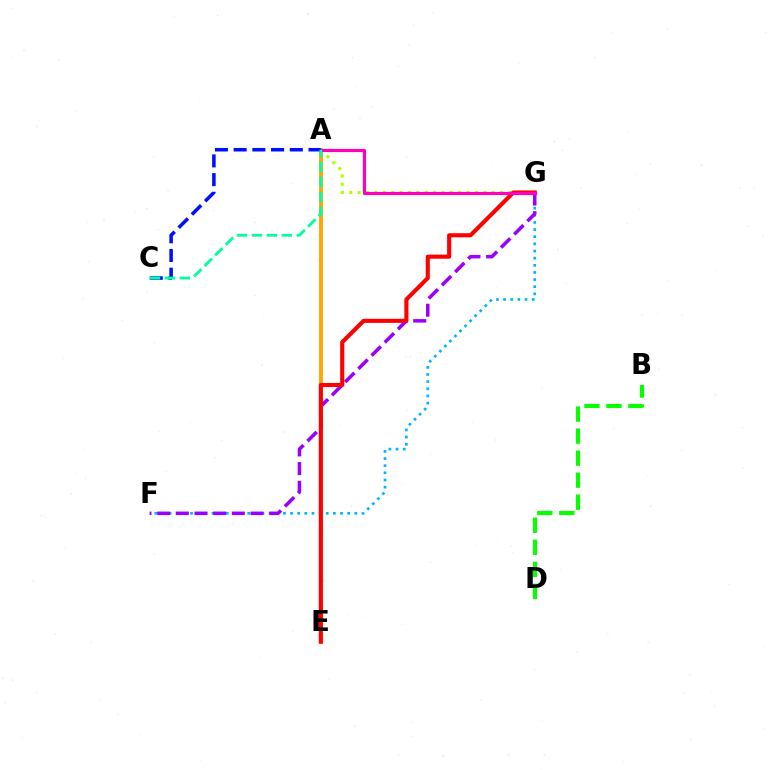{('B', 'D'): [{'color': '#08ff00', 'line_style': 'dashed', 'thickness': 2.99}], ('F', 'G'): [{'color': '#00b5ff', 'line_style': 'dotted', 'thickness': 1.94}, {'color': '#9b00ff', 'line_style': 'dashed', 'thickness': 2.54}], ('A', 'G'): [{'color': '#b3ff00', 'line_style': 'dotted', 'thickness': 2.28}, {'color': '#ff00bd', 'line_style': 'solid', 'thickness': 2.27}], ('A', 'E'): [{'color': '#ffa500', 'line_style': 'solid', 'thickness': 2.76}], ('E', 'G'): [{'color': '#ff0000', 'line_style': 'solid', 'thickness': 2.96}], ('A', 'C'): [{'color': '#0010ff', 'line_style': 'dashed', 'thickness': 2.54}, {'color': '#00ff9d', 'line_style': 'dashed', 'thickness': 2.03}]}